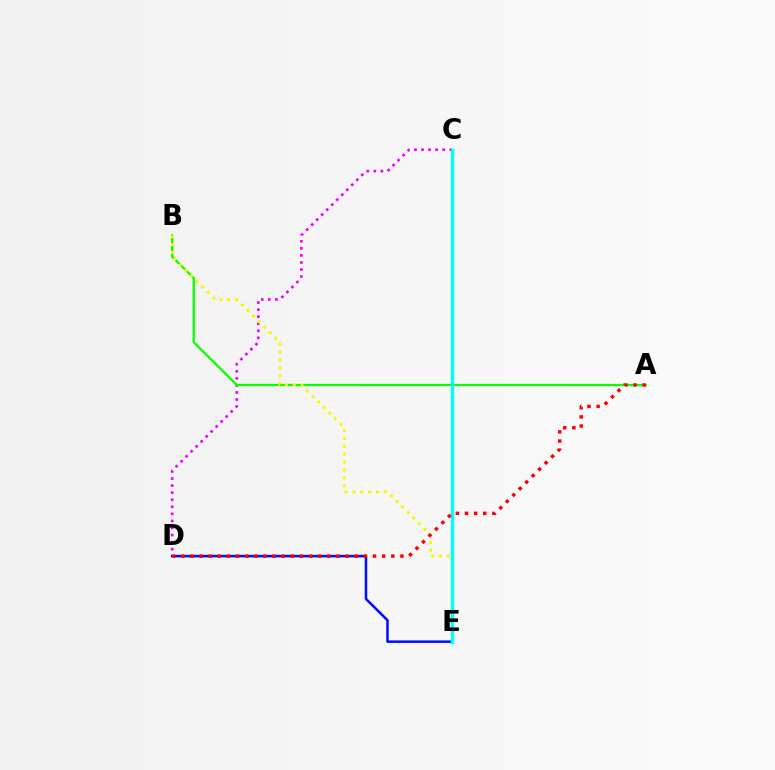{('C', 'D'): [{'color': '#ee00ff', 'line_style': 'dotted', 'thickness': 1.92}], ('A', 'B'): [{'color': '#08ff00', 'line_style': 'solid', 'thickness': 1.64}], ('D', 'E'): [{'color': '#0010ff', 'line_style': 'solid', 'thickness': 1.83}], ('B', 'E'): [{'color': '#fcf500', 'line_style': 'dotted', 'thickness': 2.13}], ('C', 'E'): [{'color': '#00fff6', 'line_style': 'solid', 'thickness': 2.49}], ('A', 'D'): [{'color': '#ff0000', 'line_style': 'dotted', 'thickness': 2.48}]}